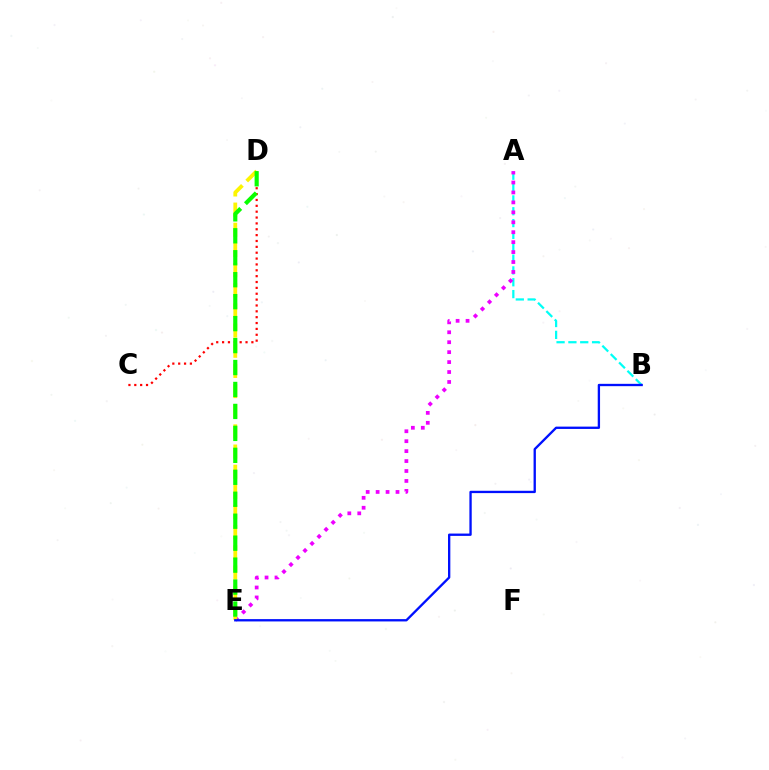{('A', 'B'): [{'color': '#00fff6', 'line_style': 'dashed', 'thickness': 1.61}], ('A', 'E'): [{'color': '#ee00ff', 'line_style': 'dotted', 'thickness': 2.7}], ('C', 'D'): [{'color': '#ff0000', 'line_style': 'dotted', 'thickness': 1.59}], ('D', 'E'): [{'color': '#fcf500', 'line_style': 'dashed', 'thickness': 2.74}, {'color': '#08ff00', 'line_style': 'dashed', 'thickness': 2.98}], ('B', 'E'): [{'color': '#0010ff', 'line_style': 'solid', 'thickness': 1.68}]}